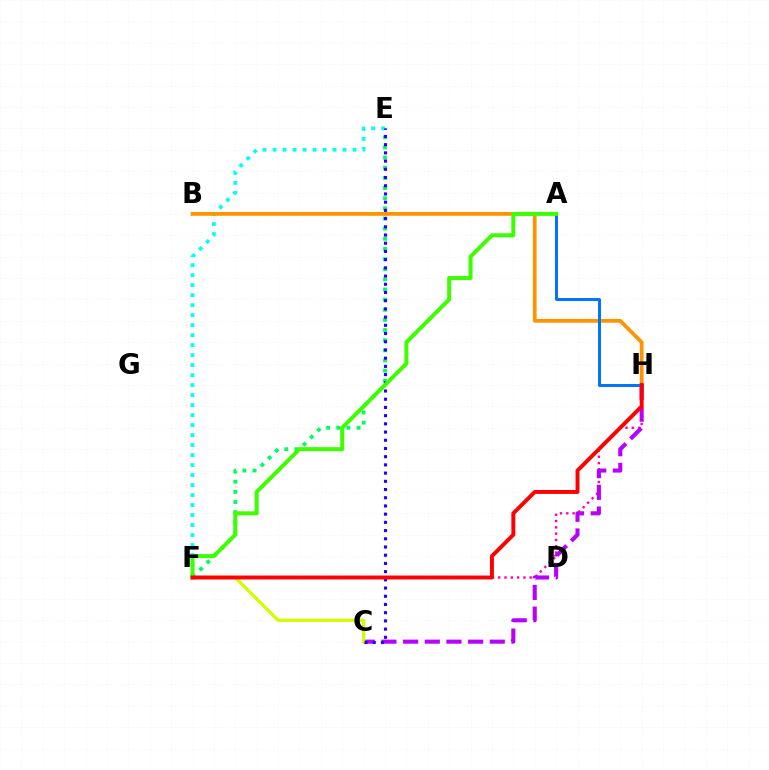{('E', 'F'): [{'color': '#00ff5c', 'line_style': 'dotted', 'thickness': 2.76}, {'color': '#00fff6', 'line_style': 'dotted', 'thickness': 2.72}], ('F', 'H'): [{'color': '#ff00ac', 'line_style': 'dotted', 'thickness': 1.71}, {'color': '#ff0000', 'line_style': 'solid', 'thickness': 2.83}], ('C', 'H'): [{'color': '#b900ff', 'line_style': 'dashed', 'thickness': 2.94}], ('B', 'H'): [{'color': '#ff9400', 'line_style': 'solid', 'thickness': 2.71}], ('C', 'F'): [{'color': '#d1ff00', 'line_style': 'solid', 'thickness': 2.38}], ('A', 'H'): [{'color': '#0074ff', 'line_style': 'solid', 'thickness': 2.14}], ('C', 'E'): [{'color': '#2500ff', 'line_style': 'dotted', 'thickness': 2.23}], ('A', 'F'): [{'color': '#3dff00', 'line_style': 'solid', 'thickness': 2.89}]}